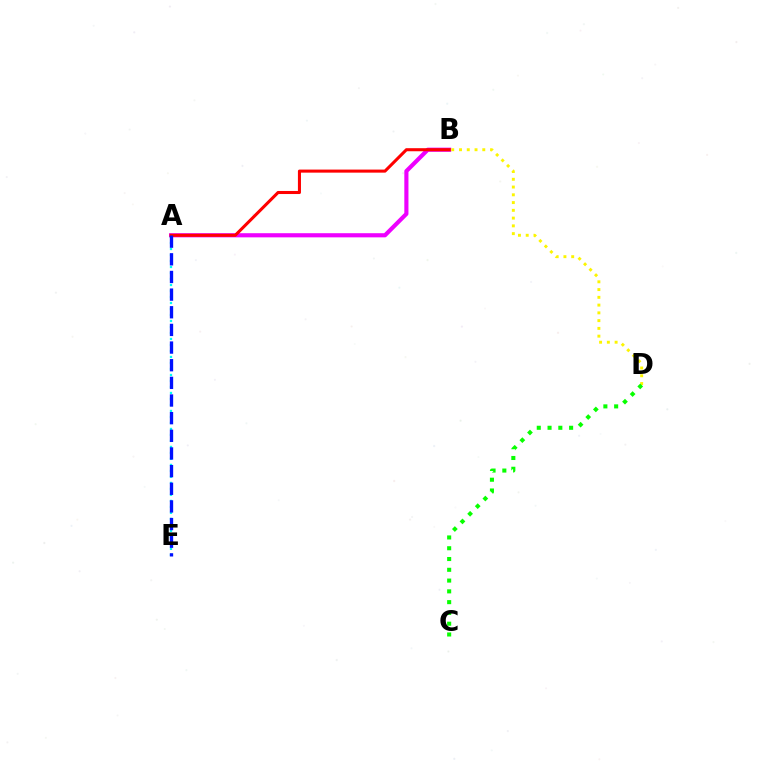{('A', 'B'): [{'color': '#ee00ff', 'line_style': 'solid', 'thickness': 2.98}, {'color': '#ff0000', 'line_style': 'solid', 'thickness': 2.2}], ('A', 'E'): [{'color': '#00fff6', 'line_style': 'dotted', 'thickness': 1.63}, {'color': '#0010ff', 'line_style': 'dashed', 'thickness': 2.4}], ('B', 'D'): [{'color': '#fcf500', 'line_style': 'dotted', 'thickness': 2.11}], ('C', 'D'): [{'color': '#08ff00', 'line_style': 'dotted', 'thickness': 2.93}]}